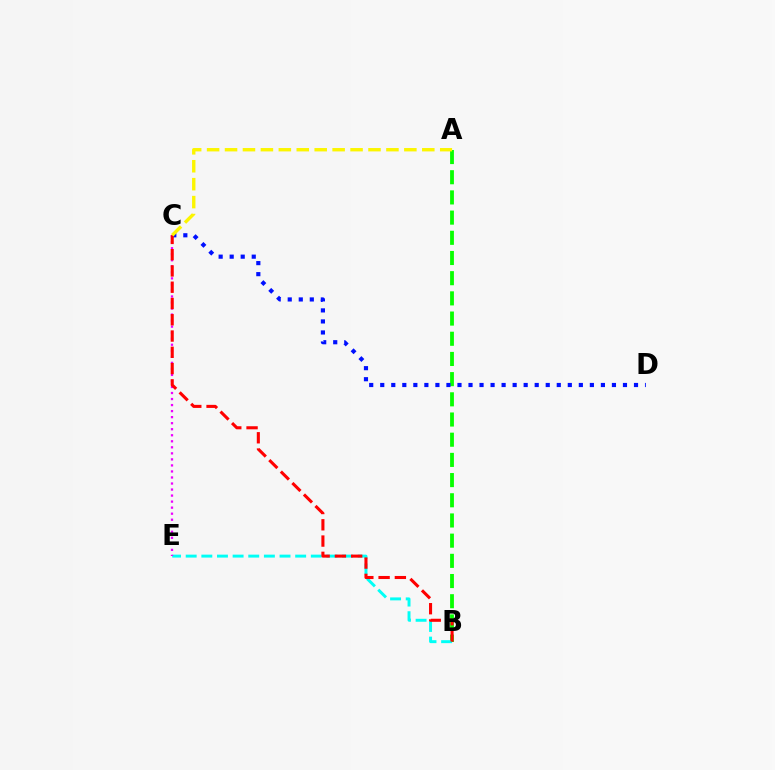{('A', 'B'): [{'color': '#08ff00', 'line_style': 'dashed', 'thickness': 2.74}], ('B', 'E'): [{'color': '#00fff6', 'line_style': 'dashed', 'thickness': 2.12}], ('C', 'E'): [{'color': '#ee00ff', 'line_style': 'dotted', 'thickness': 1.64}], ('C', 'D'): [{'color': '#0010ff', 'line_style': 'dotted', 'thickness': 3.0}], ('B', 'C'): [{'color': '#ff0000', 'line_style': 'dashed', 'thickness': 2.21}], ('A', 'C'): [{'color': '#fcf500', 'line_style': 'dashed', 'thickness': 2.44}]}